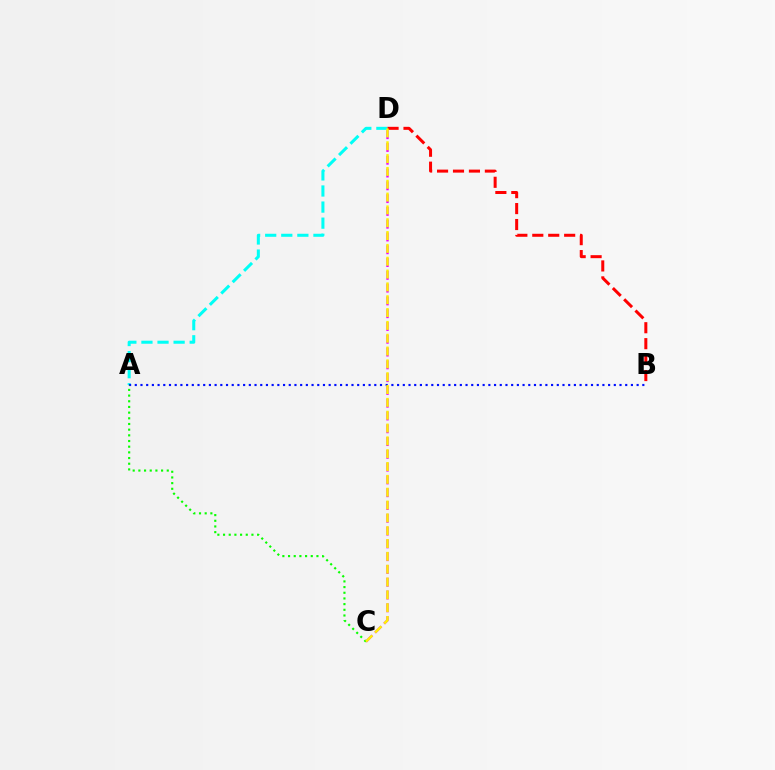{('A', 'D'): [{'color': '#00fff6', 'line_style': 'dashed', 'thickness': 2.18}], ('C', 'D'): [{'color': '#ee00ff', 'line_style': 'dashed', 'thickness': 1.74}, {'color': '#fcf500', 'line_style': 'dashed', 'thickness': 1.74}], ('A', 'B'): [{'color': '#0010ff', 'line_style': 'dotted', 'thickness': 1.55}], ('B', 'D'): [{'color': '#ff0000', 'line_style': 'dashed', 'thickness': 2.17}], ('A', 'C'): [{'color': '#08ff00', 'line_style': 'dotted', 'thickness': 1.54}]}